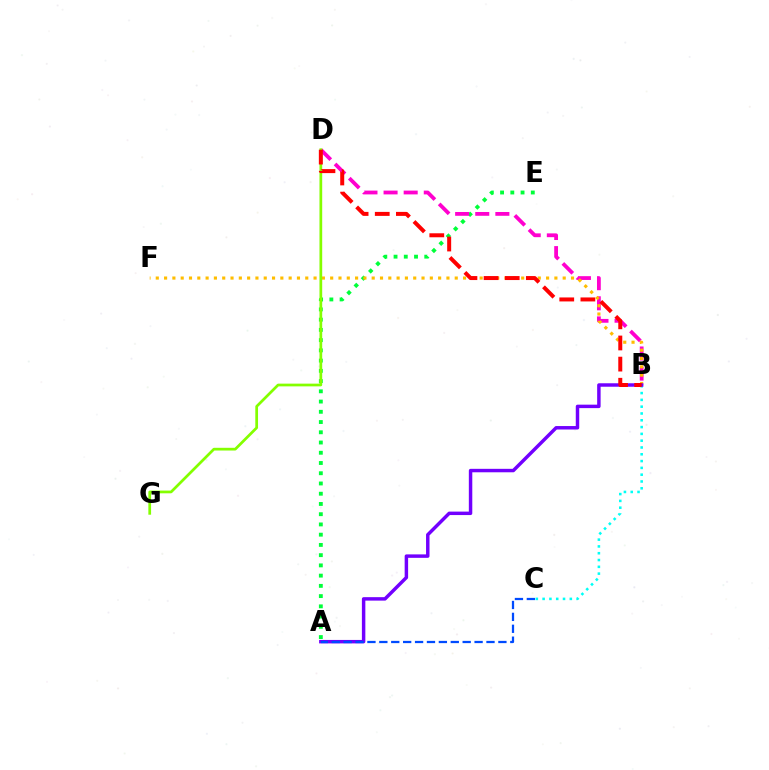{('A', 'E'): [{'color': '#00ff39', 'line_style': 'dotted', 'thickness': 2.78}], ('B', 'C'): [{'color': '#00fff6', 'line_style': 'dotted', 'thickness': 1.85}], ('B', 'D'): [{'color': '#ff00cf', 'line_style': 'dashed', 'thickness': 2.73}, {'color': '#ff0000', 'line_style': 'dashed', 'thickness': 2.87}], ('B', 'F'): [{'color': '#ffbd00', 'line_style': 'dotted', 'thickness': 2.26}], ('A', 'B'): [{'color': '#7200ff', 'line_style': 'solid', 'thickness': 2.49}], ('D', 'G'): [{'color': '#84ff00', 'line_style': 'solid', 'thickness': 1.96}], ('A', 'C'): [{'color': '#004bff', 'line_style': 'dashed', 'thickness': 1.62}]}